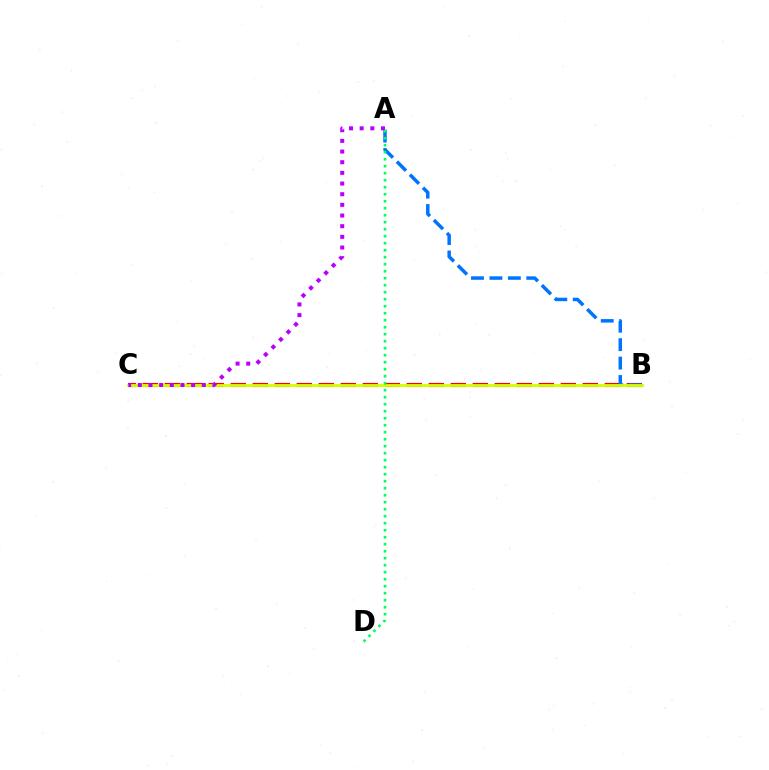{('B', 'C'): [{'color': '#ff0000', 'line_style': 'dashed', 'thickness': 2.99}, {'color': '#d1ff00', 'line_style': 'solid', 'thickness': 2.05}], ('A', 'B'): [{'color': '#0074ff', 'line_style': 'dashed', 'thickness': 2.5}], ('A', 'C'): [{'color': '#b900ff', 'line_style': 'dotted', 'thickness': 2.9}], ('A', 'D'): [{'color': '#00ff5c', 'line_style': 'dotted', 'thickness': 1.9}]}